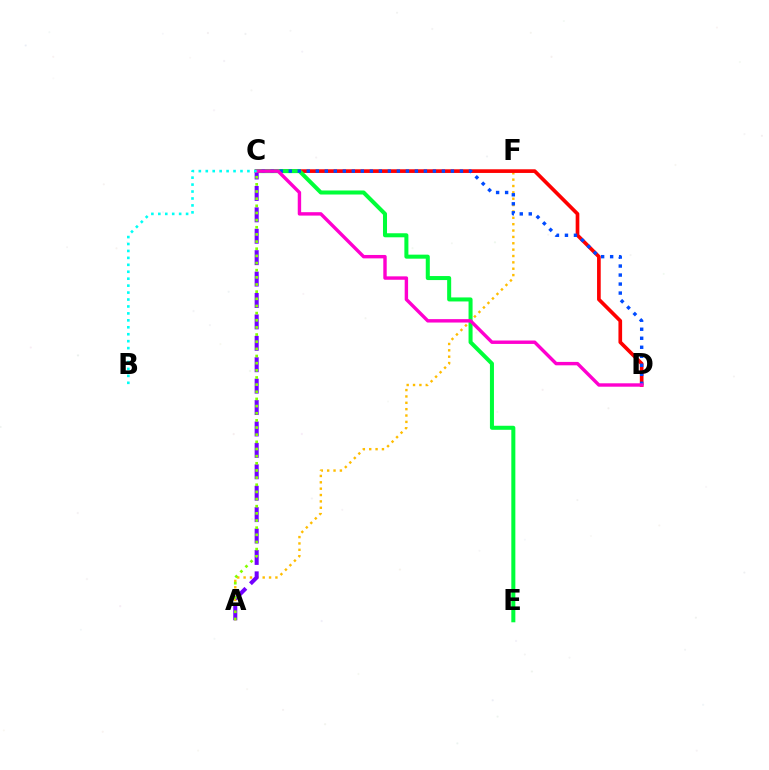{('A', 'F'): [{'color': '#ffbd00', 'line_style': 'dotted', 'thickness': 1.73}], ('C', 'D'): [{'color': '#ff0000', 'line_style': 'solid', 'thickness': 2.64}, {'color': '#004bff', 'line_style': 'dotted', 'thickness': 2.45}, {'color': '#ff00cf', 'line_style': 'solid', 'thickness': 2.46}], ('C', 'E'): [{'color': '#00ff39', 'line_style': 'solid', 'thickness': 2.9}], ('A', 'C'): [{'color': '#7200ff', 'line_style': 'dashed', 'thickness': 2.91}, {'color': '#84ff00', 'line_style': 'dotted', 'thickness': 1.94}], ('B', 'C'): [{'color': '#00fff6', 'line_style': 'dotted', 'thickness': 1.89}]}